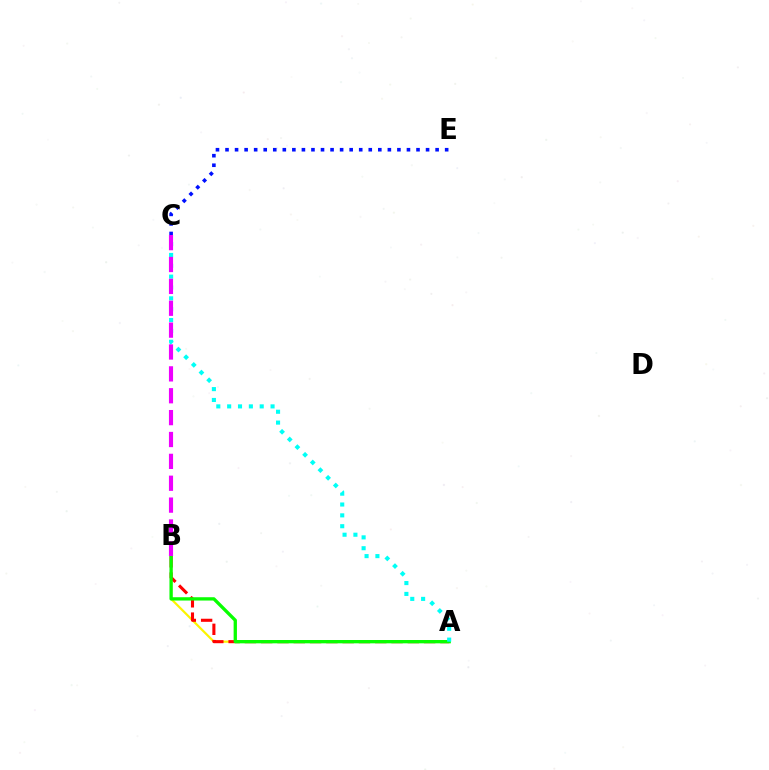{('A', 'B'): [{'color': '#fcf500', 'line_style': 'solid', 'thickness': 1.58}, {'color': '#ff0000', 'line_style': 'dashed', 'thickness': 2.21}, {'color': '#08ff00', 'line_style': 'solid', 'thickness': 2.39}], ('C', 'E'): [{'color': '#0010ff', 'line_style': 'dotted', 'thickness': 2.59}], ('A', 'C'): [{'color': '#00fff6', 'line_style': 'dotted', 'thickness': 2.95}], ('B', 'C'): [{'color': '#ee00ff', 'line_style': 'dashed', 'thickness': 2.97}]}